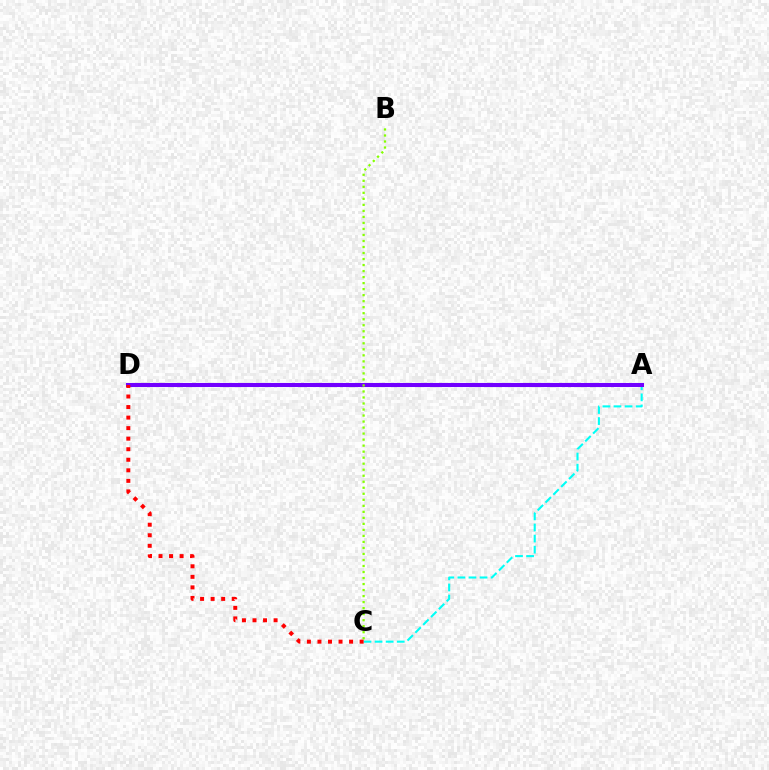{('A', 'C'): [{'color': '#00fff6', 'line_style': 'dashed', 'thickness': 1.51}], ('A', 'D'): [{'color': '#7200ff', 'line_style': 'solid', 'thickness': 2.92}], ('B', 'C'): [{'color': '#84ff00', 'line_style': 'dotted', 'thickness': 1.64}], ('C', 'D'): [{'color': '#ff0000', 'line_style': 'dotted', 'thickness': 2.86}]}